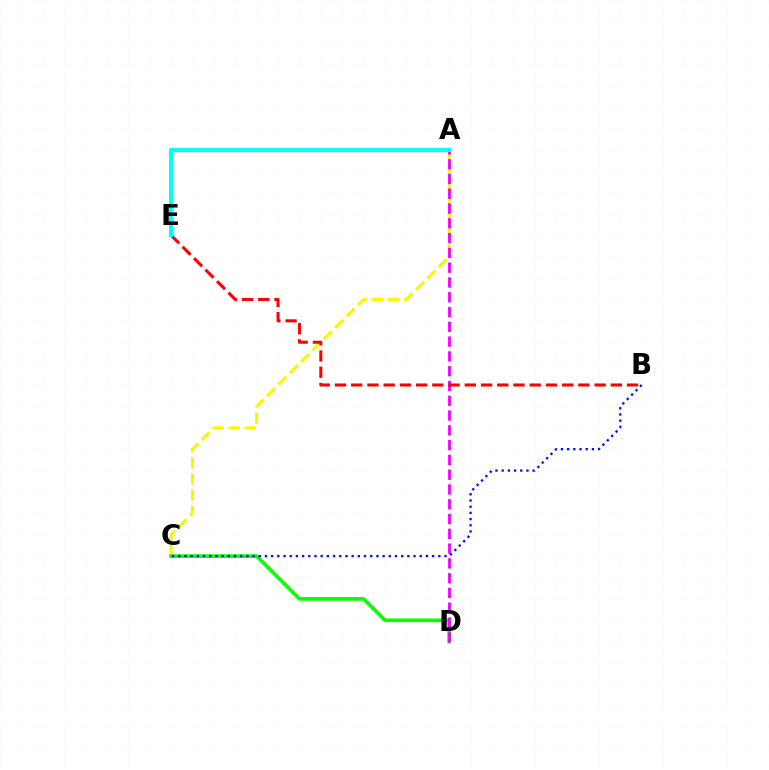{('A', 'C'): [{'color': '#fcf500', 'line_style': 'dashed', 'thickness': 2.18}], ('C', 'D'): [{'color': '#08ff00', 'line_style': 'solid', 'thickness': 2.64}], ('A', 'D'): [{'color': '#ee00ff', 'line_style': 'dashed', 'thickness': 2.01}], ('B', 'E'): [{'color': '#ff0000', 'line_style': 'dashed', 'thickness': 2.2}], ('A', 'E'): [{'color': '#00fff6', 'line_style': 'solid', 'thickness': 2.99}], ('B', 'C'): [{'color': '#0010ff', 'line_style': 'dotted', 'thickness': 1.68}]}